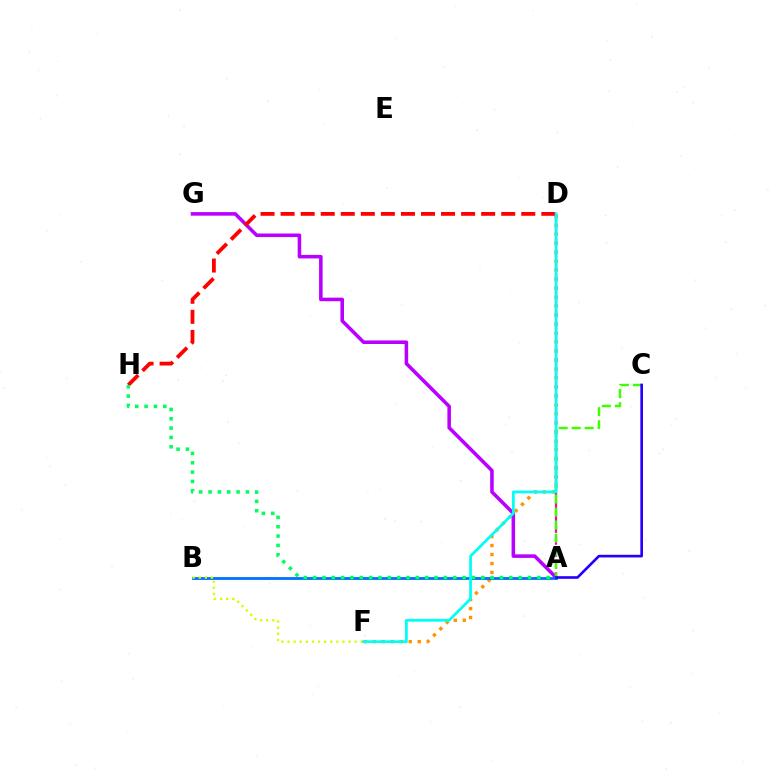{('D', 'F'): [{'color': '#ff9400', 'line_style': 'dotted', 'thickness': 2.44}, {'color': '#00fff6', 'line_style': 'solid', 'thickness': 1.99}], ('A', 'G'): [{'color': '#b900ff', 'line_style': 'solid', 'thickness': 2.56}], ('D', 'H'): [{'color': '#ff0000', 'line_style': 'dashed', 'thickness': 2.72}], ('A', 'B'): [{'color': '#0074ff', 'line_style': 'solid', 'thickness': 2.04}], ('A', 'D'): [{'color': '#ff00ac', 'line_style': 'dashed', 'thickness': 1.62}], ('A', 'C'): [{'color': '#3dff00', 'line_style': 'dashed', 'thickness': 1.77}, {'color': '#2500ff', 'line_style': 'solid', 'thickness': 1.9}], ('A', 'H'): [{'color': '#00ff5c', 'line_style': 'dotted', 'thickness': 2.54}], ('B', 'F'): [{'color': '#d1ff00', 'line_style': 'dotted', 'thickness': 1.66}]}